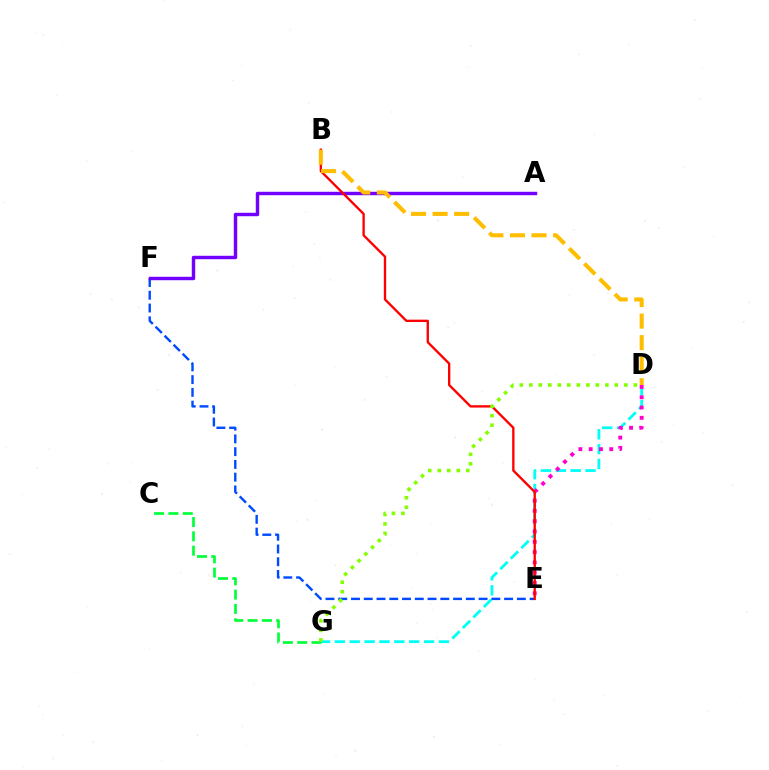{('D', 'G'): [{'color': '#00fff6', 'line_style': 'dashed', 'thickness': 2.02}, {'color': '#84ff00', 'line_style': 'dotted', 'thickness': 2.58}], ('C', 'G'): [{'color': '#00ff39', 'line_style': 'dashed', 'thickness': 1.95}], ('E', 'F'): [{'color': '#004bff', 'line_style': 'dashed', 'thickness': 1.73}], ('A', 'F'): [{'color': '#7200ff', 'line_style': 'solid', 'thickness': 2.47}], ('D', 'E'): [{'color': '#ff00cf', 'line_style': 'dotted', 'thickness': 2.8}], ('B', 'E'): [{'color': '#ff0000', 'line_style': 'solid', 'thickness': 1.69}], ('B', 'D'): [{'color': '#ffbd00', 'line_style': 'dashed', 'thickness': 2.93}]}